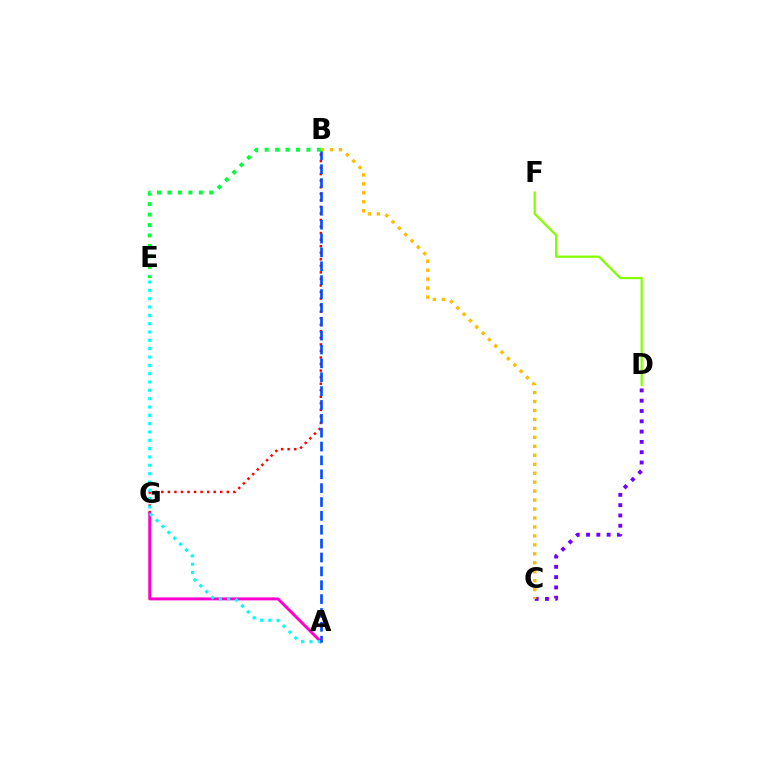{('D', 'F'): [{'color': '#84ff00', 'line_style': 'solid', 'thickness': 1.61}], ('B', 'G'): [{'color': '#ff0000', 'line_style': 'dotted', 'thickness': 1.78}], ('C', 'D'): [{'color': '#7200ff', 'line_style': 'dotted', 'thickness': 2.8}], ('A', 'G'): [{'color': '#ff00cf', 'line_style': 'solid', 'thickness': 2.13}], ('A', 'E'): [{'color': '#00fff6', 'line_style': 'dotted', 'thickness': 2.26}], ('A', 'B'): [{'color': '#004bff', 'line_style': 'dashed', 'thickness': 1.88}], ('B', 'C'): [{'color': '#ffbd00', 'line_style': 'dotted', 'thickness': 2.43}], ('B', 'E'): [{'color': '#00ff39', 'line_style': 'dotted', 'thickness': 2.84}]}